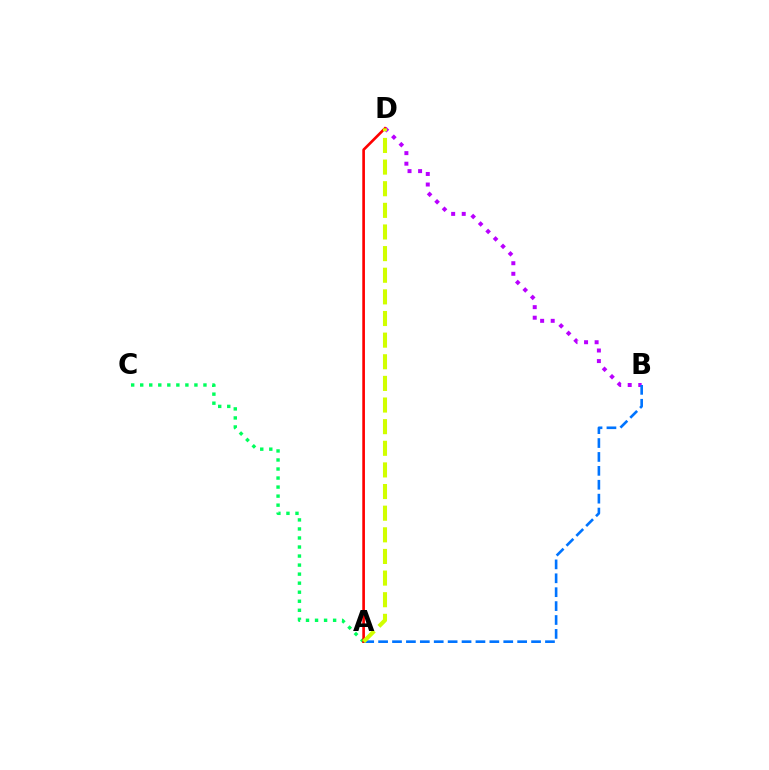{('A', 'C'): [{'color': '#00ff5c', 'line_style': 'dotted', 'thickness': 2.46}], ('B', 'D'): [{'color': '#b900ff', 'line_style': 'dotted', 'thickness': 2.87}], ('A', 'D'): [{'color': '#ff0000', 'line_style': 'solid', 'thickness': 1.91}, {'color': '#d1ff00', 'line_style': 'dashed', 'thickness': 2.94}], ('A', 'B'): [{'color': '#0074ff', 'line_style': 'dashed', 'thickness': 1.89}]}